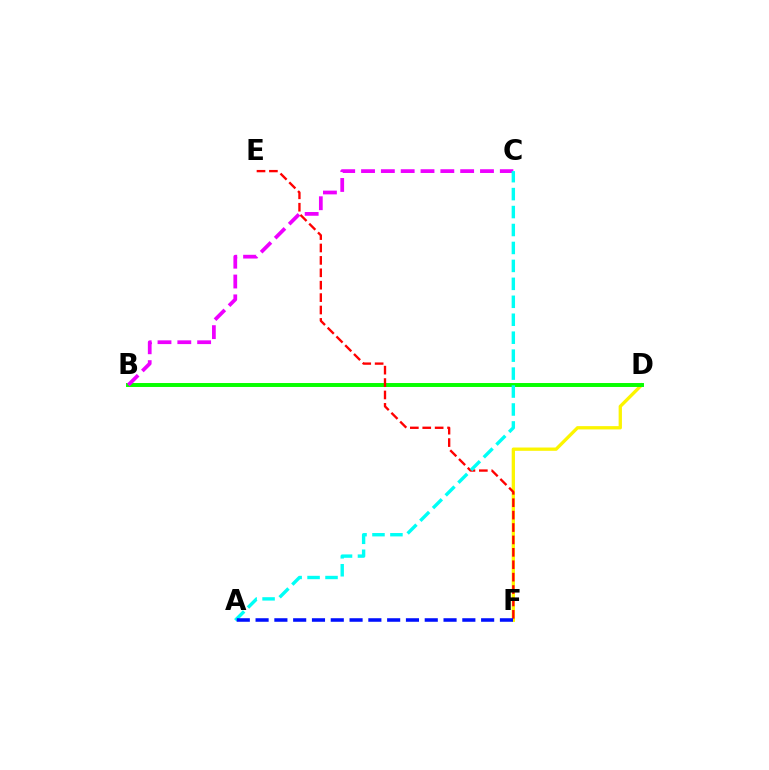{('D', 'F'): [{'color': '#fcf500', 'line_style': 'solid', 'thickness': 2.37}], ('B', 'D'): [{'color': '#08ff00', 'line_style': 'solid', 'thickness': 2.84}], ('B', 'C'): [{'color': '#ee00ff', 'line_style': 'dashed', 'thickness': 2.69}], ('E', 'F'): [{'color': '#ff0000', 'line_style': 'dashed', 'thickness': 1.69}], ('A', 'C'): [{'color': '#00fff6', 'line_style': 'dashed', 'thickness': 2.44}], ('A', 'F'): [{'color': '#0010ff', 'line_style': 'dashed', 'thickness': 2.55}]}